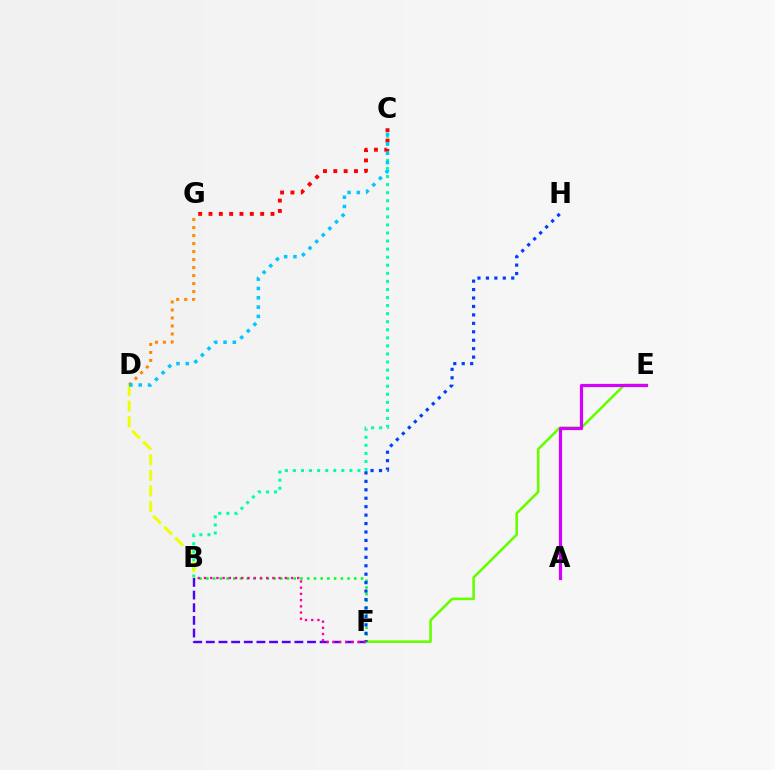{('E', 'F'): [{'color': '#66ff00', 'line_style': 'solid', 'thickness': 1.87}], ('A', 'E'): [{'color': '#d600ff', 'line_style': 'solid', 'thickness': 2.3}], ('D', 'G'): [{'color': '#ff8800', 'line_style': 'dotted', 'thickness': 2.17}], ('B', 'C'): [{'color': '#00ffaf', 'line_style': 'dotted', 'thickness': 2.19}], ('C', 'G'): [{'color': '#ff0000', 'line_style': 'dotted', 'thickness': 2.81}], ('B', 'F'): [{'color': '#00ff27', 'line_style': 'dotted', 'thickness': 1.83}, {'color': '#4f00ff', 'line_style': 'dashed', 'thickness': 1.72}, {'color': '#ff00a0', 'line_style': 'dotted', 'thickness': 1.69}], ('B', 'D'): [{'color': '#eeff00', 'line_style': 'dashed', 'thickness': 2.12}], ('F', 'H'): [{'color': '#003fff', 'line_style': 'dotted', 'thickness': 2.29}], ('C', 'D'): [{'color': '#00c7ff', 'line_style': 'dotted', 'thickness': 2.53}]}